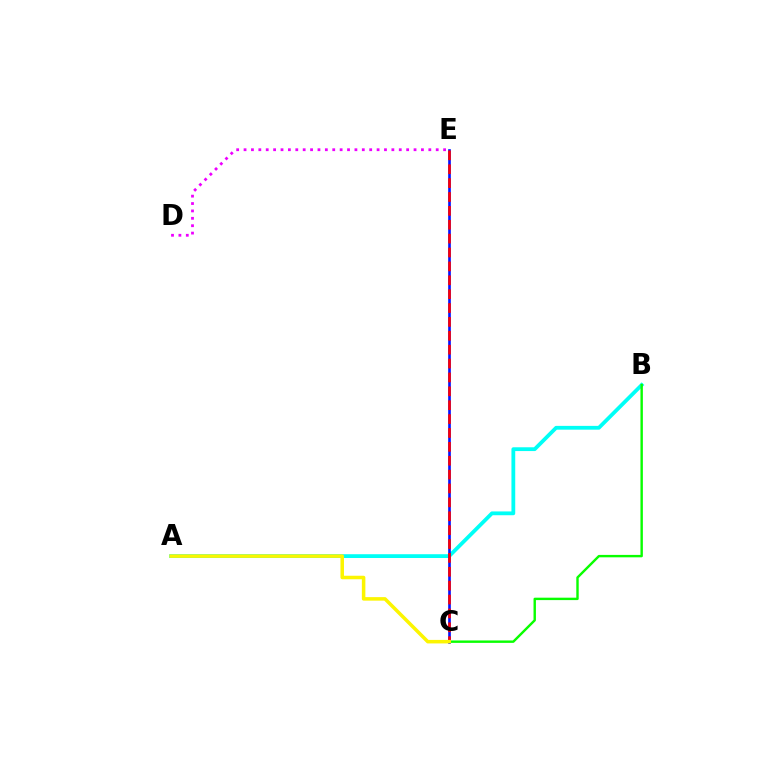{('A', 'B'): [{'color': '#00fff6', 'line_style': 'solid', 'thickness': 2.73}], ('C', 'E'): [{'color': '#0010ff', 'line_style': 'solid', 'thickness': 1.9}, {'color': '#ff0000', 'line_style': 'dashed', 'thickness': 1.89}], ('D', 'E'): [{'color': '#ee00ff', 'line_style': 'dotted', 'thickness': 2.01}], ('B', 'C'): [{'color': '#08ff00', 'line_style': 'solid', 'thickness': 1.74}], ('A', 'C'): [{'color': '#fcf500', 'line_style': 'solid', 'thickness': 2.54}]}